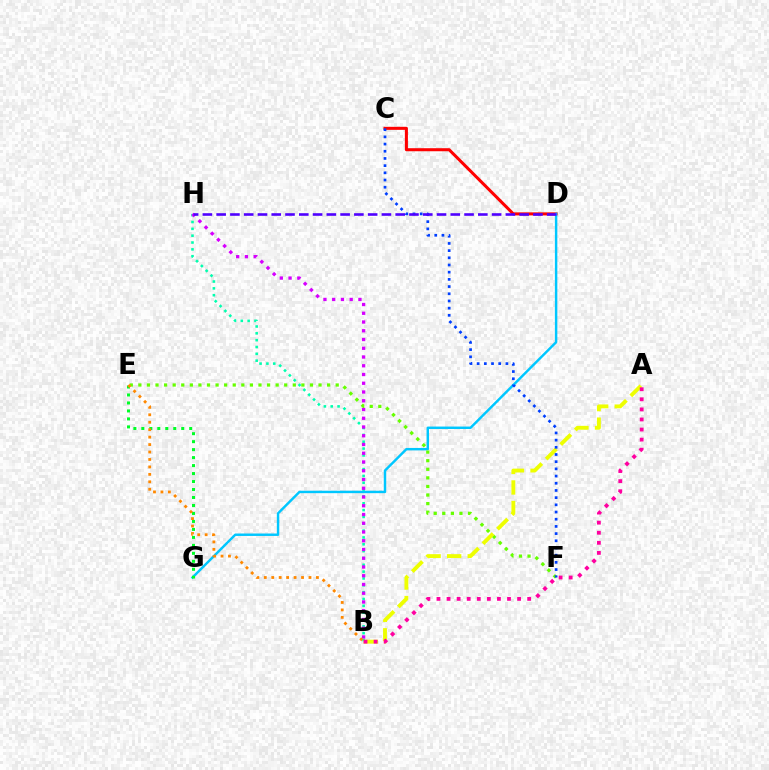{('B', 'H'): [{'color': '#00ffaf', 'line_style': 'dotted', 'thickness': 1.86}, {'color': '#d600ff', 'line_style': 'dotted', 'thickness': 2.38}], ('C', 'D'): [{'color': '#ff0000', 'line_style': 'solid', 'thickness': 2.19}], ('D', 'G'): [{'color': '#00c7ff', 'line_style': 'solid', 'thickness': 1.76}], ('E', 'F'): [{'color': '#66ff00', 'line_style': 'dotted', 'thickness': 2.33}], ('E', 'G'): [{'color': '#00ff27', 'line_style': 'dotted', 'thickness': 2.17}], ('A', 'B'): [{'color': '#eeff00', 'line_style': 'dashed', 'thickness': 2.79}, {'color': '#ff00a0', 'line_style': 'dotted', 'thickness': 2.74}], ('C', 'F'): [{'color': '#003fff', 'line_style': 'dotted', 'thickness': 1.95}], ('B', 'E'): [{'color': '#ff8800', 'line_style': 'dotted', 'thickness': 2.02}], ('D', 'H'): [{'color': '#4f00ff', 'line_style': 'dashed', 'thickness': 1.87}]}